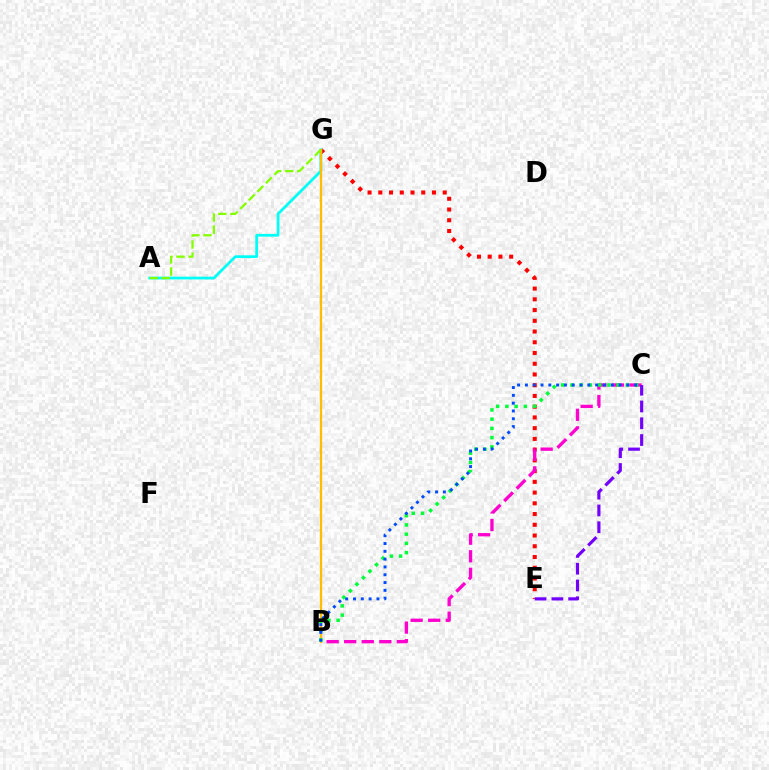{('E', 'G'): [{'color': '#ff0000', 'line_style': 'dotted', 'thickness': 2.92}], ('B', 'C'): [{'color': '#ff00cf', 'line_style': 'dashed', 'thickness': 2.39}, {'color': '#00ff39', 'line_style': 'dotted', 'thickness': 2.51}, {'color': '#004bff', 'line_style': 'dotted', 'thickness': 2.12}], ('A', 'G'): [{'color': '#00fff6', 'line_style': 'solid', 'thickness': 1.98}, {'color': '#84ff00', 'line_style': 'dashed', 'thickness': 1.64}], ('B', 'G'): [{'color': '#ffbd00', 'line_style': 'solid', 'thickness': 1.64}], ('C', 'E'): [{'color': '#7200ff', 'line_style': 'dashed', 'thickness': 2.28}]}